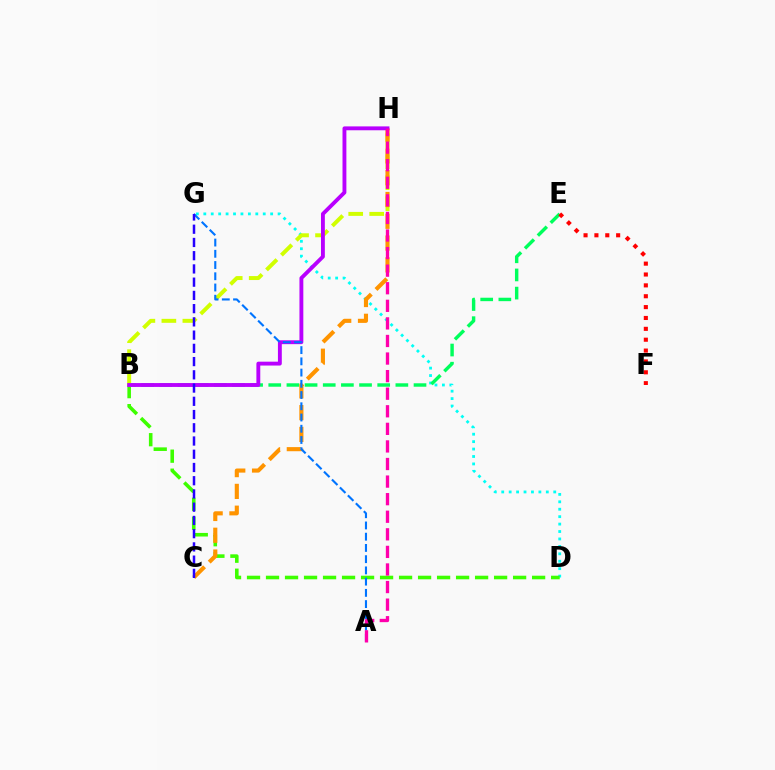{('D', 'G'): [{'color': '#00fff6', 'line_style': 'dotted', 'thickness': 2.02}], ('B', 'E'): [{'color': '#00ff5c', 'line_style': 'dashed', 'thickness': 2.47}], ('B', 'D'): [{'color': '#3dff00', 'line_style': 'dashed', 'thickness': 2.58}], ('B', 'H'): [{'color': '#d1ff00', 'line_style': 'dashed', 'thickness': 2.85}, {'color': '#b900ff', 'line_style': 'solid', 'thickness': 2.79}], ('C', 'H'): [{'color': '#ff9400', 'line_style': 'dashed', 'thickness': 2.96}], ('A', 'G'): [{'color': '#0074ff', 'line_style': 'dashed', 'thickness': 1.53}], ('C', 'G'): [{'color': '#2500ff', 'line_style': 'dashed', 'thickness': 1.8}], ('E', 'F'): [{'color': '#ff0000', 'line_style': 'dotted', 'thickness': 2.95}], ('A', 'H'): [{'color': '#ff00ac', 'line_style': 'dashed', 'thickness': 2.39}]}